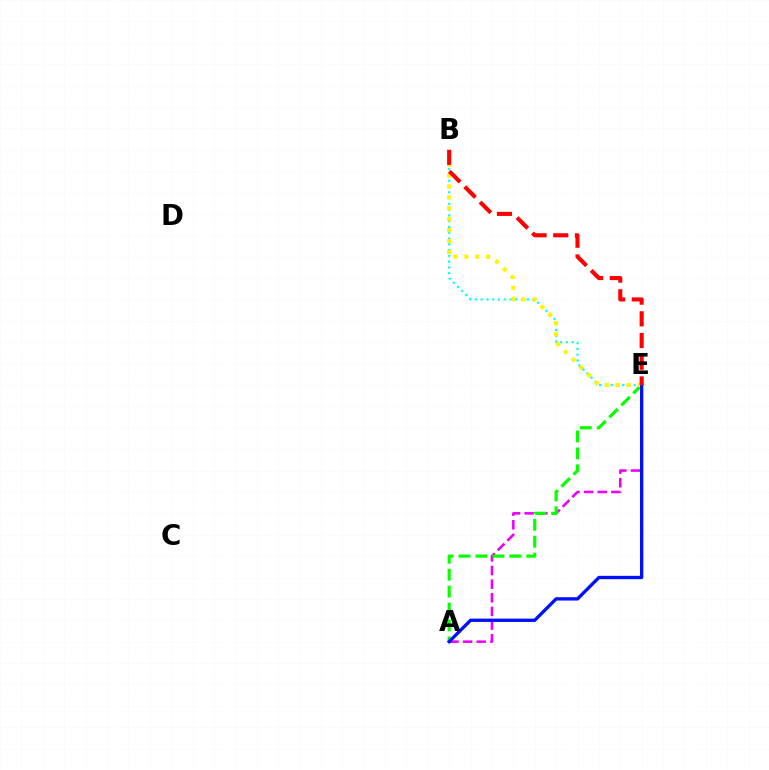{('A', 'E'): [{'color': '#ee00ff', 'line_style': 'dashed', 'thickness': 1.85}, {'color': '#08ff00', 'line_style': 'dashed', 'thickness': 2.3}, {'color': '#0010ff', 'line_style': 'solid', 'thickness': 2.39}], ('B', 'E'): [{'color': '#00fff6', 'line_style': 'dotted', 'thickness': 1.57}, {'color': '#fcf500', 'line_style': 'dotted', 'thickness': 2.97}, {'color': '#ff0000', 'line_style': 'dashed', 'thickness': 2.95}]}